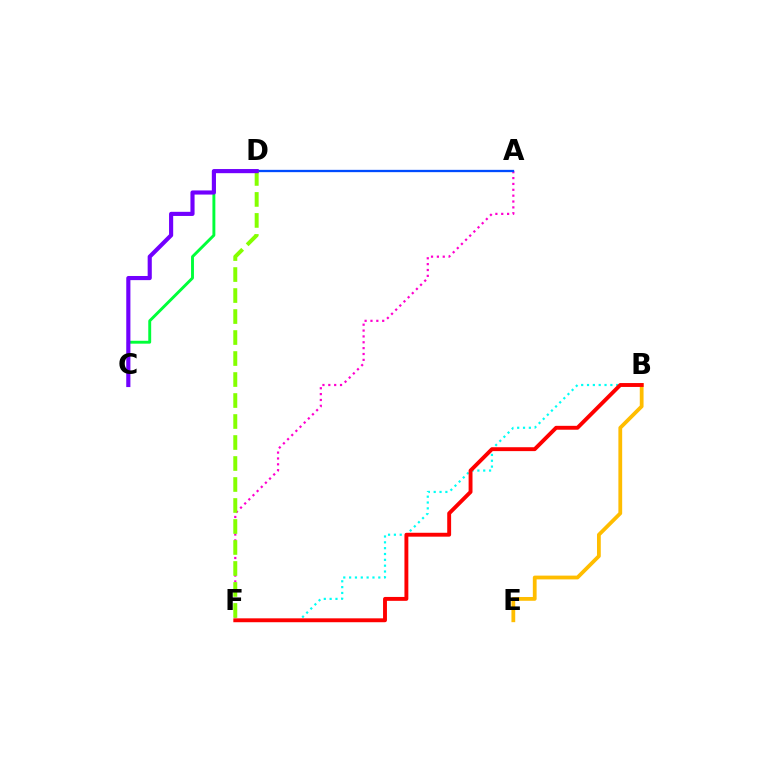{('A', 'F'): [{'color': '#ff00cf', 'line_style': 'dotted', 'thickness': 1.59}], ('C', 'D'): [{'color': '#00ff39', 'line_style': 'solid', 'thickness': 2.09}, {'color': '#7200ff', 'line_style': 'solid', 'thickness': 2.98}], ('A', 'D'): [{'color': '#004bff', 'line_style': 'solid', 'thickness': 1.66}], ('D', 'F'): [{'color': '#84ff00', 'line_style': 'dashed', 'thickness': 2.85}], ('B', 'F'): [{'color': '#00fff6', 'line_style': 'dotted', 'thickness': 1.59}, {'color': '#ff0000', 'line_style': 'solid', 'thickness': 2.8}], ('B', 'E'): [{'color': '#ffbd00', 'line_style': 'solid', 'thickness': 2.72}]}